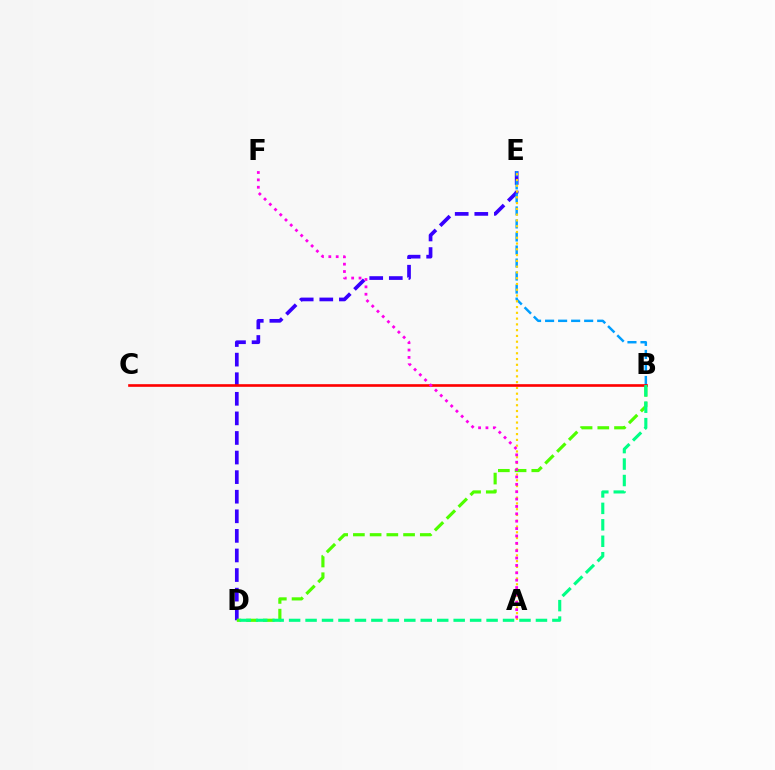{('D', 'E'): [{'color': '#3700ff', 'line_style': 'dashed', 'thickness': 2.66}], ('B', 'E'): [{'color': '#009eff', 'line_style': 'dashed', 'thickness': 1.77}], ('A', 'E'): [{'color': '#ffd500', 'line_style': 'dotted', 'thickness': 1.57}], ('B', 'D'): [{'color': '#4fff00', 'line_style': 'dashed', 'thickness': 2.27}, {'color': '#00ff86', 'line_style': 'dashed', 'thickness': 2.24}], ('B', 'C'): [{'color': '#ff0000', 'line_style': 'solid', 'thickness': 1.9}], ('A', 'F'): [{'color': '#ff00ed', 'line_style': 'dotted', 'thickness': 2.0}]}